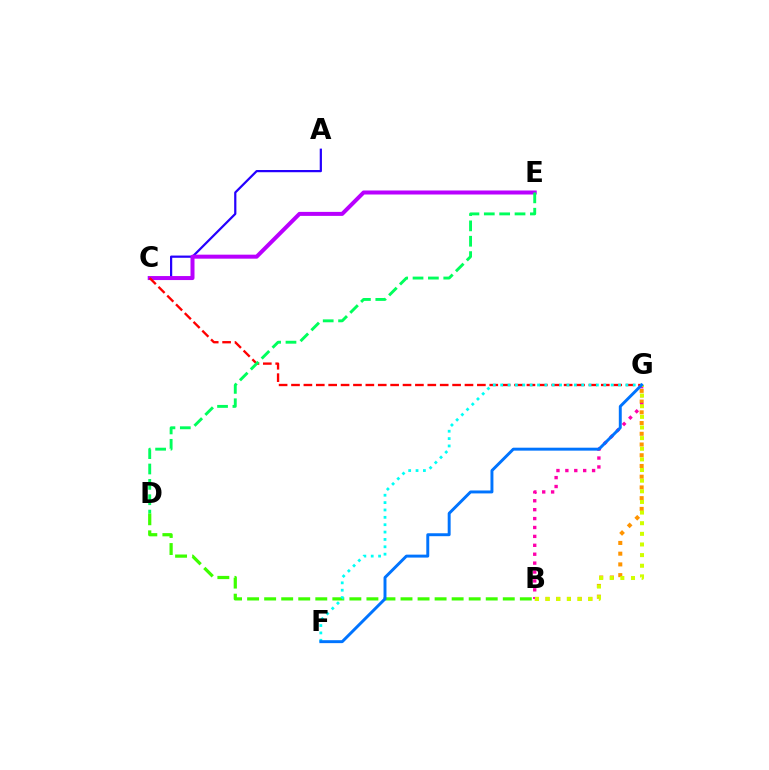{('A', 'C'): [{'color': '#2500ff', 'line_style': 'solid', 'thickness': 1.6}], ('B', 'G'): [{'color': '#ff9400', 'line_style': 'dotted', 'thickness': 2.91}, {'color': '#ff00ac', 'line_style': 'dotted', 'thickness': 2.42}, {'color': '#d1ff00', 'line_style': 'dotted', 'thickness': 2.89}], ('C', 'E'): [{'color': '#b900ff', 'line_style': 'solid', 'thickness': 2.88}], ('B', 'D'): [{'color': '#3dff00', 'line_style': 'dashed', 'thickness': 2.32}], ('C', 'G'): [{'color': '#ff0000', 'line_style': 'dashed', 'thickness': 1.68}], ('F', 'G'): [{'color': '#00fff6', 'line_style': 'dotted', 'thickness': 2.0}, {'color': '#0074ff', 'line_style': 'solid', 'thickness': 2.12}], ('D', 'E'): [{'color': '#00ff5c', 'line_style': 'dashed', 'thickness': 2.09}]}